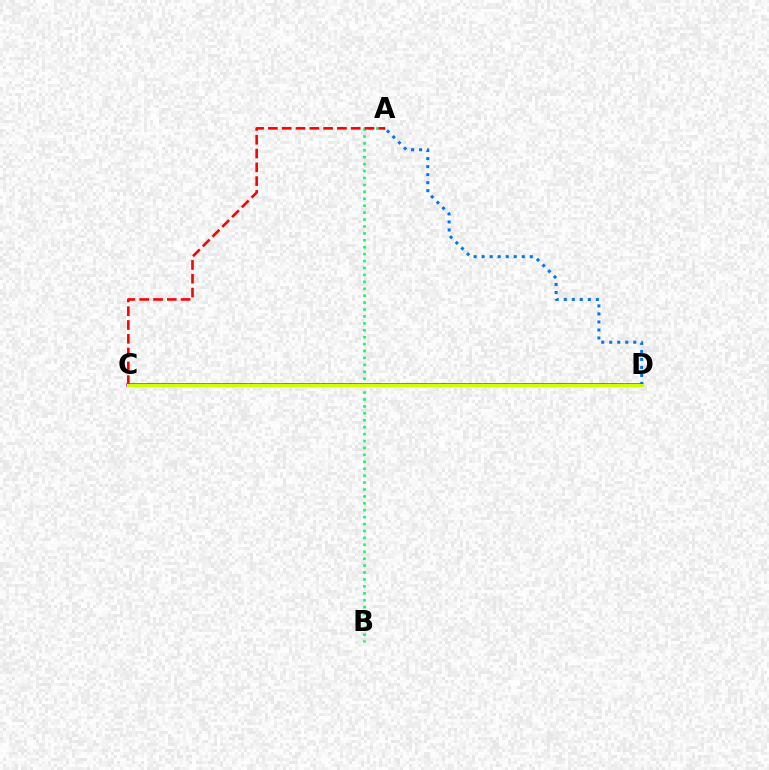{('A', 'D'): [{'color': '#0074ff', 'line_style': 'dotted', 'thickness': 2.18}], ('C', 'D'): [{'color': '#b900ff', 'line_style': 'solid', 'thickness': 2.53}, {'color': '#d1ff00', 'line_style': 'solid', 'thickness': 2.32}], ('A', 'B'): [{'color': '#00ff5c', 'line_style': 'dotted', 'thickness': 1.88}], ('A', 'C'): [{'color': '#ff0000', 'line_style': 'dashed', 'thickness': 1.87}]}